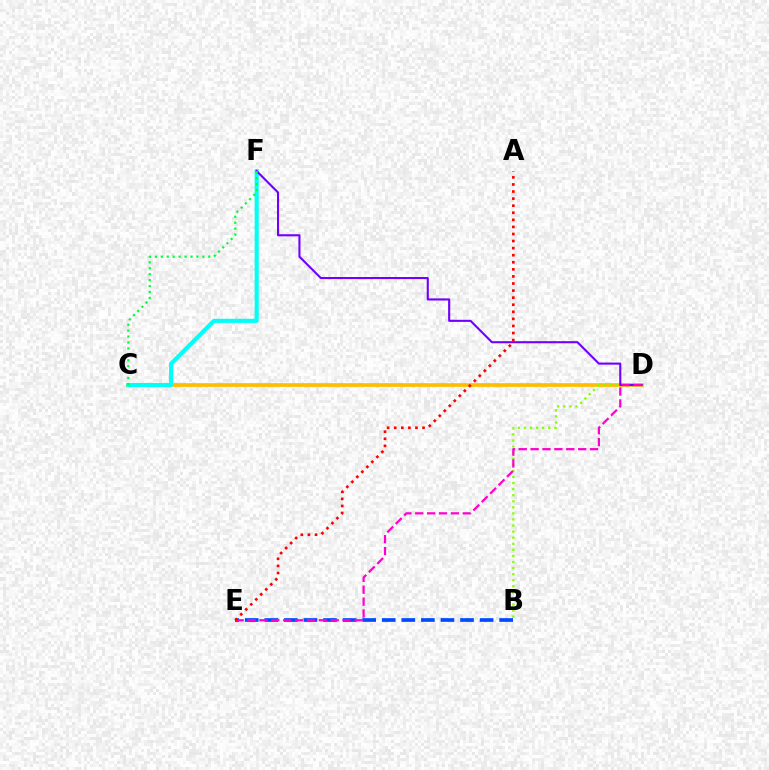{('C', 'D'): [{'color': '#ffbd00', 'line_style': 'solid', 'thickness': 2.65}], ('B', 'D'): [{'color': '#84ff00', 'line_style': 'dotted', 'thickness': 1.65}], ('C', 'F'): [{'color': '#00fff6', 'line_style': 'solid', 'thickness': 2.95}, {'color': '#00ff39', 'line_style': 'dotted', 'thickness': 1.61}], ('D', 'F'): [{'color': '#7200ff', 'line_style': 'solid', 'thickness': 1.51}], ('B', 'E'): [{'color': '#004bff', 'line_style': 'dashed', 'thickness': 2.66}], ('D', 'E'): [{'color': '#ff00cf', 'line_style': 'dashed', 'thickness': 1.61}], ('A', 'E'): [{'color': '#ff0000', 'line_style': 'dotted', 'thickness': 1.92}]}